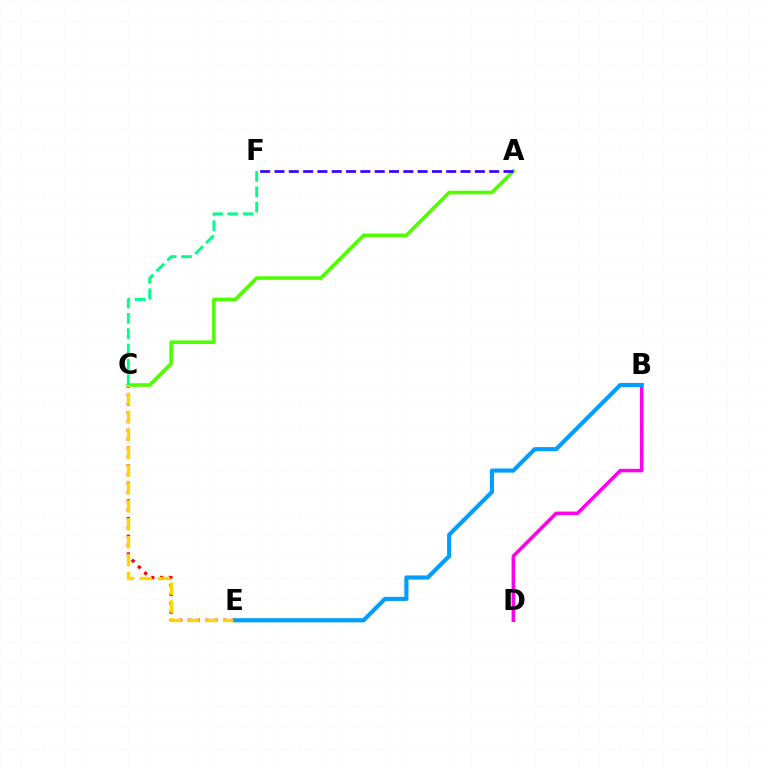{('C', 'E'): [{'color': '#ff0000', 'line_style': 'dotted', 'thickness': 2.4}, {'color': '#ffd500', 'line_style': 'dashed', 'thickness': 2.43}], ('A', 'C'): [{'color': '#4fff00', 'line_style': 'solid', 'thickness': 2.6}], ('B', 'D'): [{'color': '#ff00ed', 'line_style': 'solid', 'thickness': 2.54}], ('A', 'F'): [{'color': '#3700ff', 'line_style': 'dashed', 'thickness': 1.94}], ('C', 'F'): [{'color': '#00ff86', 'line_style': 'dashed', 'thickness': 2.08}], ('B', 'E'): [{'color': '#009eff', 'line_style': 'solid', 'thickness': 2.98}]}